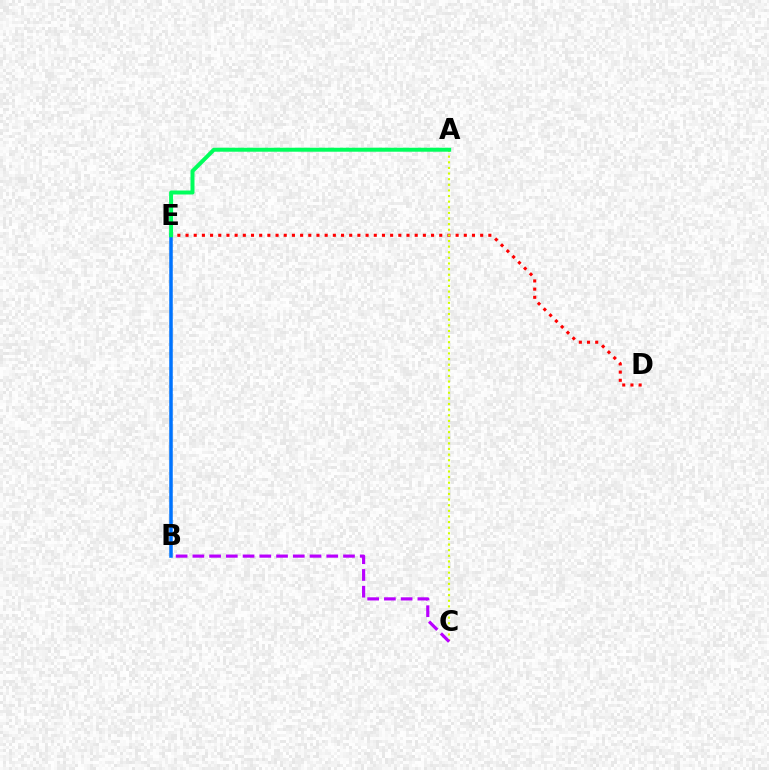{('D', 'E'): [{'color': '#ff0000', 'line_style': 'dotted', 'thickness': 2.22}], ('A', 'C'): [{'color': '#d1ff00', 'line_style': 'dotted', 'thickness': 1.53}], ('B', 'C'): [{'color': '#b900ff', 'line_style': 'dashed', 'thickness': 2.27}], ('B', 'E'): [{'color': '#0074ff', 'line_style': 'solid', 'thickness': 2.53}], ('A', 'E'): [{'color': '#00ff5c', 'line_style': 'solid', 'thickness': 2.87}]}